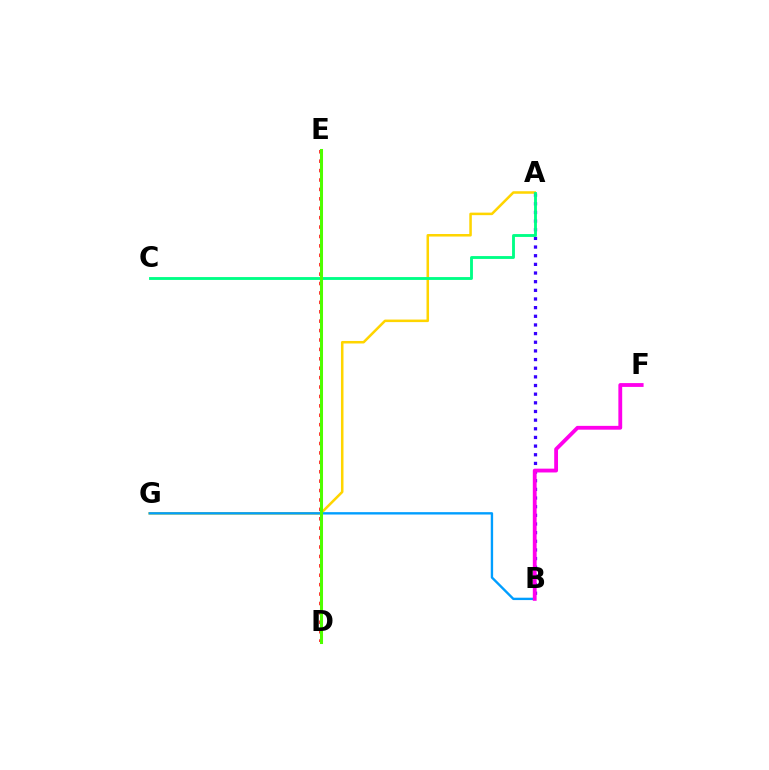{('A', 'G'): [{'color': '#ffd500', 'line_style': 'solid', 'thickness': 1.82}], ('D', 'E'): [{'color': '#ff0000', 'line_style': 'dotted', 'thickness': 2.56}, {'color': '#4fff00', 'line_style': 'solid', 'thickness': 2.2}], ('B', 'G'): [{'color': '#009eff', 'line_style': 'solid', 'thickness': 1.71}], ('A', 'B'): [{'color': '#3700ff', 'line_style': 'dotted', 'thickness': 2.35}], ('A', 'C'): [{'color': '#00ff86', 'line_style': 'solid', 'thickness': 2.06}], ('B', 'F'): [{'color': '#ff00ed', 'line_style': 'solid', 'thickness': 2.75}]}